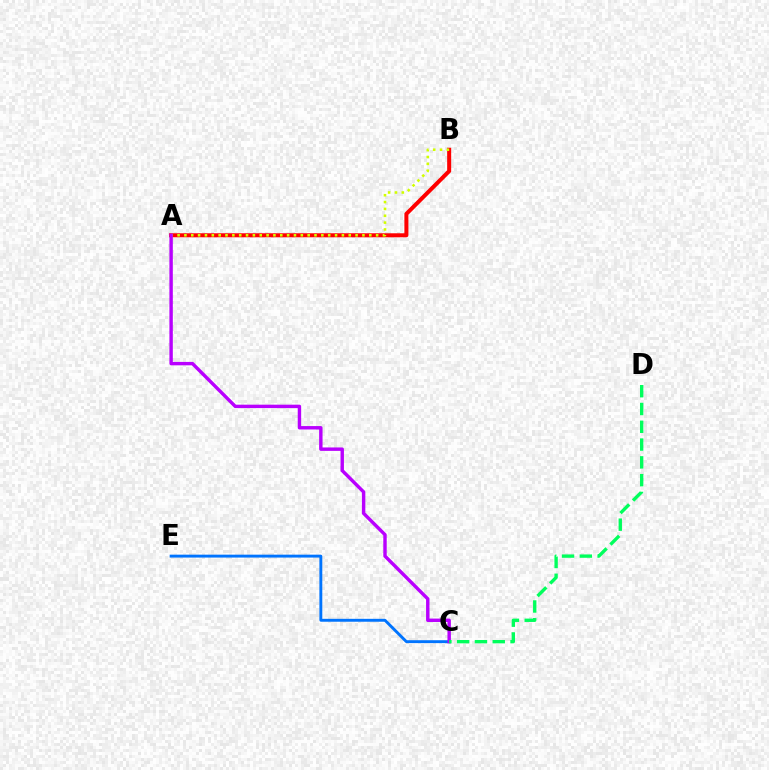{('A', 'B'): [{'color': '#ff0000', 'line_style': 'solid', 'thickness': 2.89}, {'color': '#d1ff00', 'line_style': 'dotted', 'thickness': 1.86}], ('C', 'E'): [{'color': '#0074ff', 'line_style': 'solid', 'thickness': 2.09}], ('A', 'C'): [{'color': '#b900ff', 'line_style': 'solid', 'thickness': 2.46}], ('C', 'D'): [{'color': '#00ff5c', 'line_style': 'dashed', 'thickness': 2.42}]}